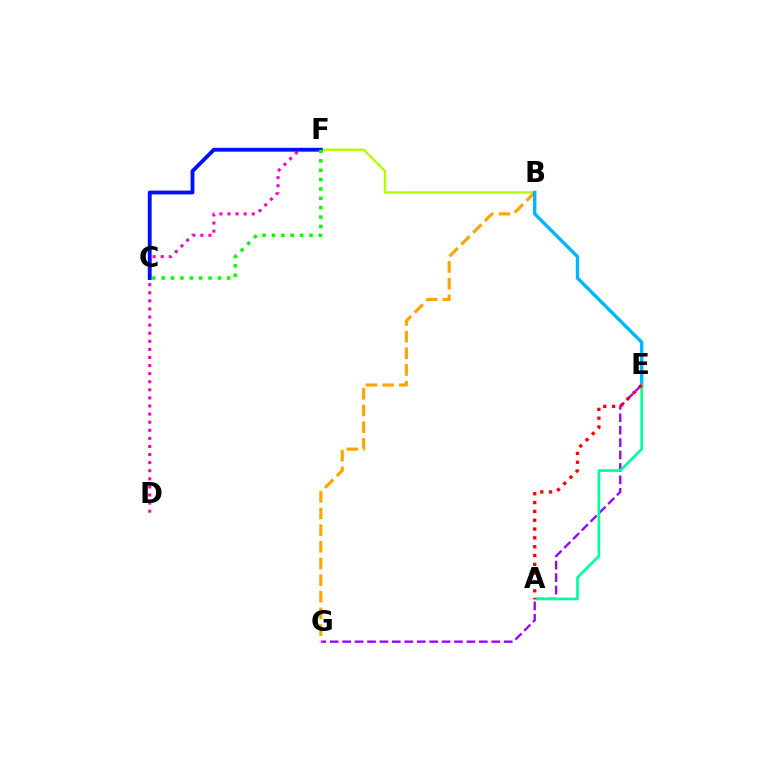{('B', 'F'): [{'color': '#b3ff00', 'line_style': 'solid', 'thickness': 1.72}], ('E', 'G'): [{'color': '#9b00ff', 'line_style': 'dashed', 'thickness': 1.69}], ('B', 'G'): [{'color': '#ffa500', 'line_style': 'dashed', 'thickness': 2.26}], ('D', 'F'): [{'color': '#ff00bd', 'line_style': 'dotted', 'thickness': 2.2}], ('C', 'F'): [{'color': '#0010ff', 'line_style': 'solid', 'thickness': 2.77}, {'color': '#08ff00', 'line_style': 'dotted', 'thickness': 2.55}], ('B', 'E'): [{'color': '#00b5ff', 'line_style': 'solid', 'thickness': 2.45}], ('A', 'E'): [{'color': '#00ff9d', 'line_style': 'solid', 'thickness': 1.94}, {'color': '#ff0000', 'line_style': 'dotted', 'thickness': 2.4}]}